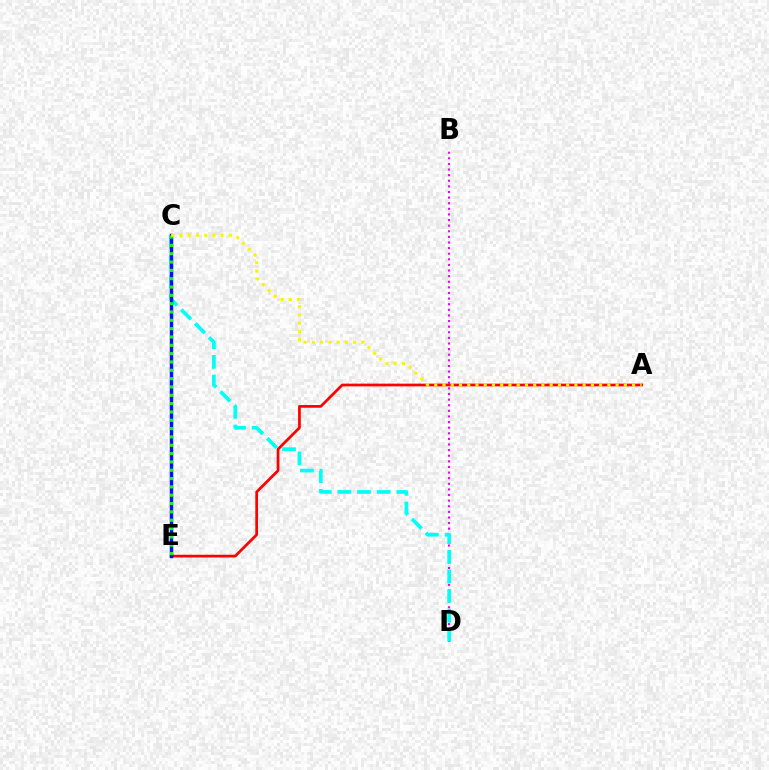{('B', 'D'): [{'color': '#ee00ff', 'line_style': 'dotted', 'thickness': 1.52}], ('C', 'D'): [{'color': '#00fff6', 'line_style': 'dashed', 'thickness': 2.67}], ('A', 'E'): [{'color': '#ff0000', 'line_style': 'solid', 'thickness': 1.96}], ('C', 'E'): [{'color': '#0010ff', 'line_style': 'solid', 'thickness': 2.49}, {'color': '#08ff00', 'line_style': 'dotted', 'thickness': 2.26}], ('A', 'C'): [{'color': '#fcf500', 'line_style': 'dotted', 'thickness': 2.24}]}